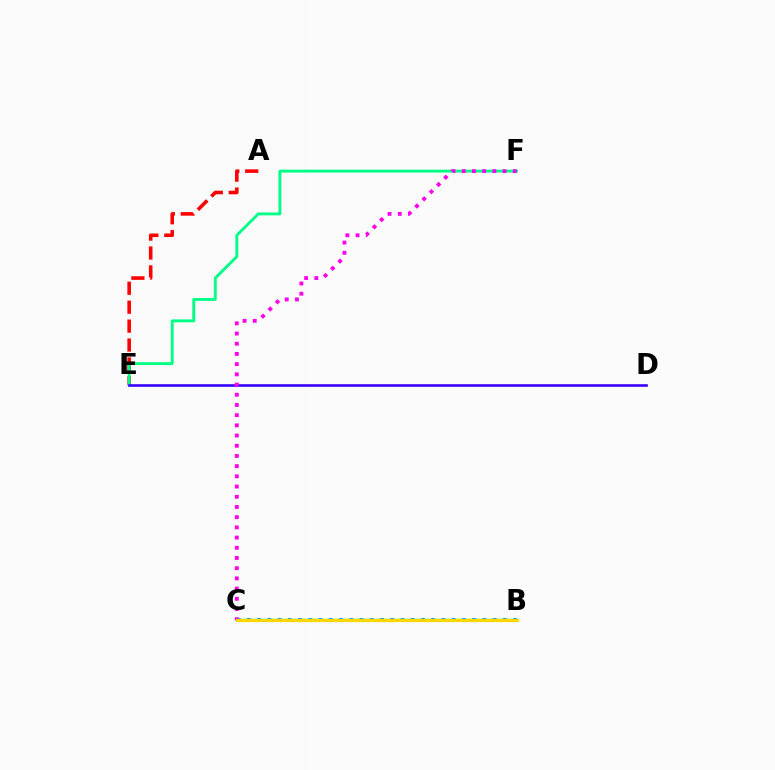{('B', 'C'): [{'color': '#4fff00', 'line_style': 'solid', 'thickness': 1.78}, {'color': '#009eff', 'line_style': 'dotted', 'thickness': 2.78}, {'color': '#ffd500', 'line_style': 'solid', 'thickness': 2.3}], ('A', 'E'): [{'color': '#ff0000', 'line_style': 'dashed', 'thickness': 2.57}], ('E', 'F'): [{'color': '#00ff86', 'line_style': 'solid', 'thickness': 2.08}], ('D', 'E'): [{'color': '#3700ff', 'line_style': 'solid', 'thickness': 1.88}], ('C', 'F'): [{'color': '#ff00ed', 'line_style': 'dotted', 'thickness': 2.77}]}